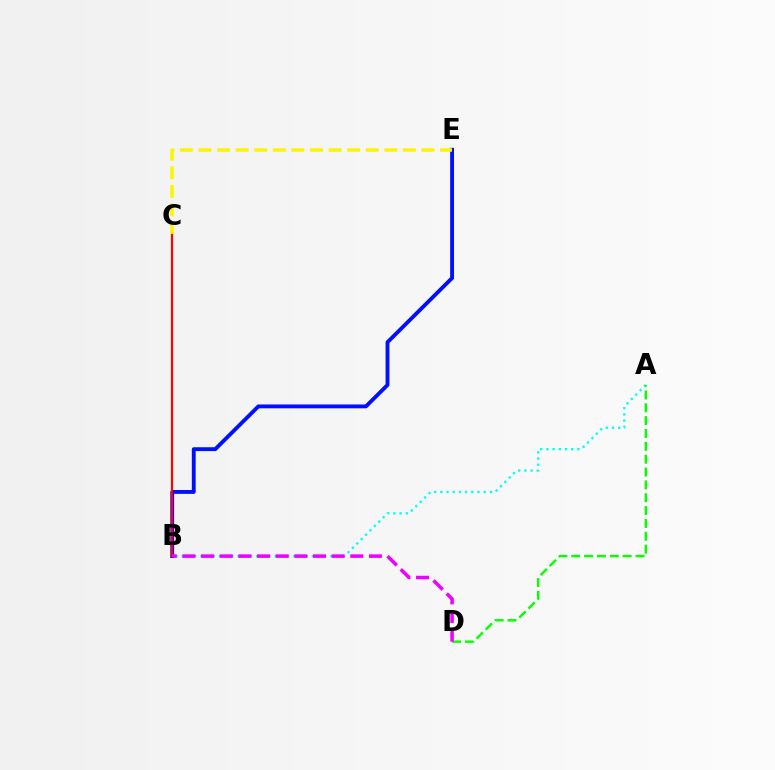{('B', 'E'): [{'color': '#0010ff', 'line_style': 'solid', 'thickness': 2.77}], ('C', 'E'): [{'color': '#fcf500', 'line_style': 'dashed', 'thickness': 2.52}], ('B', 'C'): [{'color': '#ff0000', 'line_style': 'solid', 'thickness': 1.59}], ('A', 'B'): [{'color': '#00fff6', 'line_style': 'dotted', 'thickness': 1.68}], ('A', 'D'): [{'color': '#08ff00', 'line_style': 'dashed', 'thickness': 1.75}], ('B', 'D'): [{'color': '#ee00ff', 'line_style': 'dashed', 'thickness': 2.53}]}